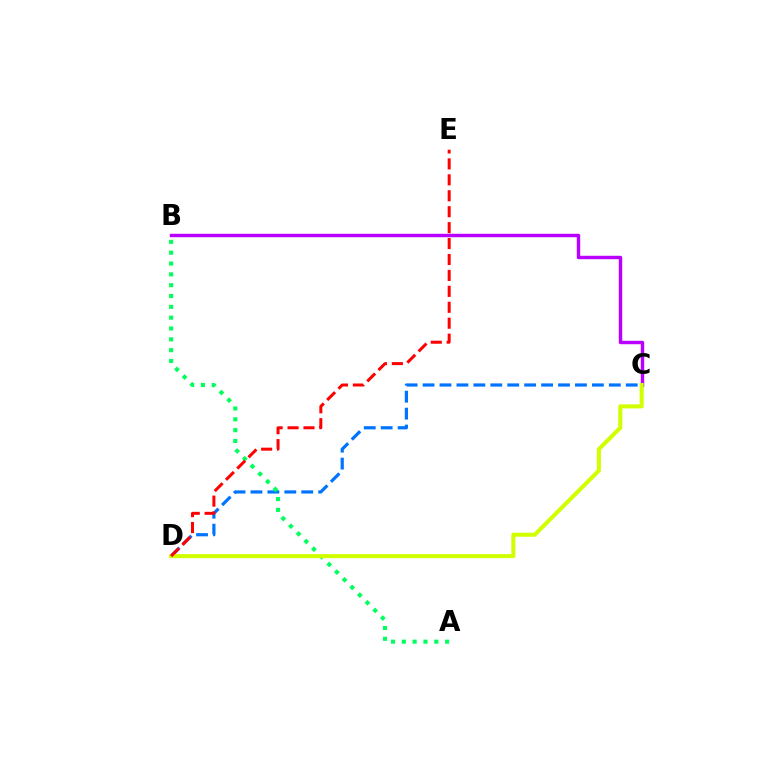{('C', 'D'): [{'color': '#0074ff', 'line_style': 'dashed', 'thickness': 2.3}, {'color': '#d1ff00', 'line_style': 'solid', 'thickness': 2.93}], ('B', 'C'): [{'color': '#b900ff', 'line_style': 'solid', 'thickness': 2.47}], ('A', 'B'): [{'color': '#00ff5c', 'line_style': 'dotted', 'thickness': 2.94}], ('D', 'E'): [{'color': '#ff0000', 'line_style': 'dashed', 'thickness': 2.16}]}